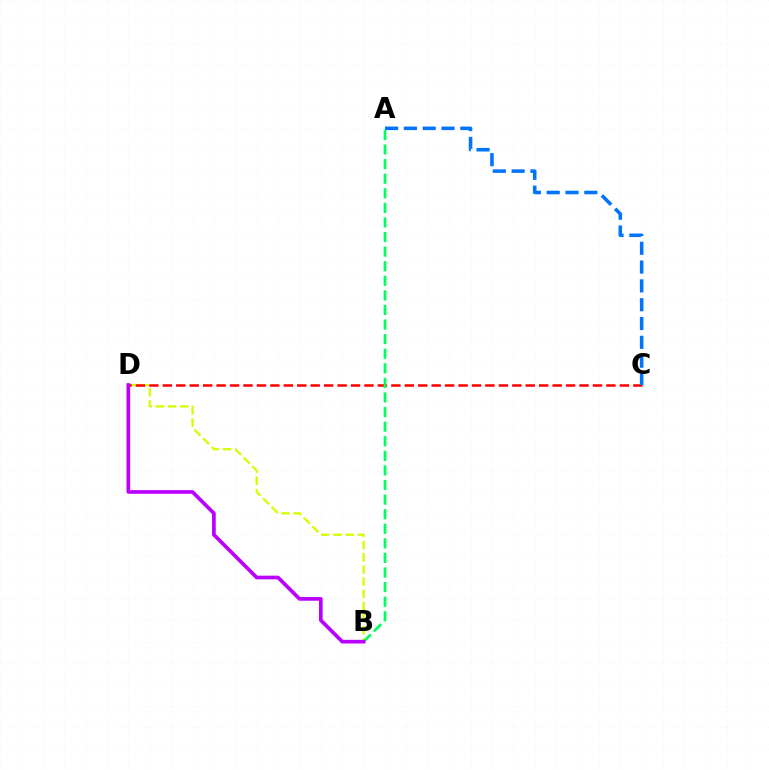{('B', 'D'): [{'color': '#d1ff00', 'line_style': 'dashed', 'thickness': 1.65}, {'color': '#b900ff', 'line_style': 'solid', 'thickness': 2.65}], ('C', 'D'): [{'color': '#ff0000', 'line_style': 'dashed', 'thickness': 1.83}], ('A', 'C'): [{'color': '#0074ff', 'line_style': 'dashed', 'thickness': 2.56}], ('A', 'B'): [{'color': '#00ff5c', 'line_style': 'dashed', 'thickness': 1.98}]}